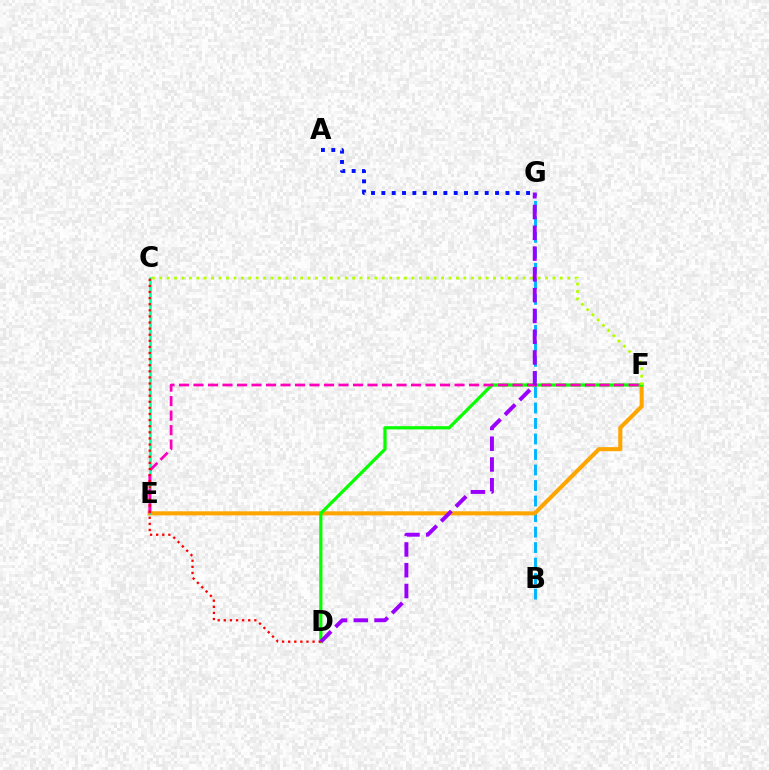{('B', 'G'): [{'color': '#00b5ff', 'line_style': 'dashed', 'thickness': 2.11}], ('E', 'F'): [{'color': '#ffa500', 'line_style': 'solid', 'thickness': 2.93}, {'color': '#ff00bd', 'line_style': 'dashed', 'thickness': 1.97}], ('D', 'F'): [{'color': '#08ff00', 'line_style': 'solid', 'thickness': 2.32}], ('C', 'E'): [{'color': '#00ff9d', 'line_style': 'solid', 'thickness': 1.82}], ('C', 'F'): [{'color': '#b3ff00', 'line_style': 'dotted', 'thickness': 2.02}], ('A', 'G'): [{'color': '#0010ff', 'line_style': 'dotted', 'thickness': 2.81}], ('C', 'D'): [{'color': '#ff0000', 'line_style': 'dotted', 'thickness': 1.66}], ('D', 'G'): [{'color': '#9b00ff', 'line_style': 'dashed', 'thickness': 2.82}]}